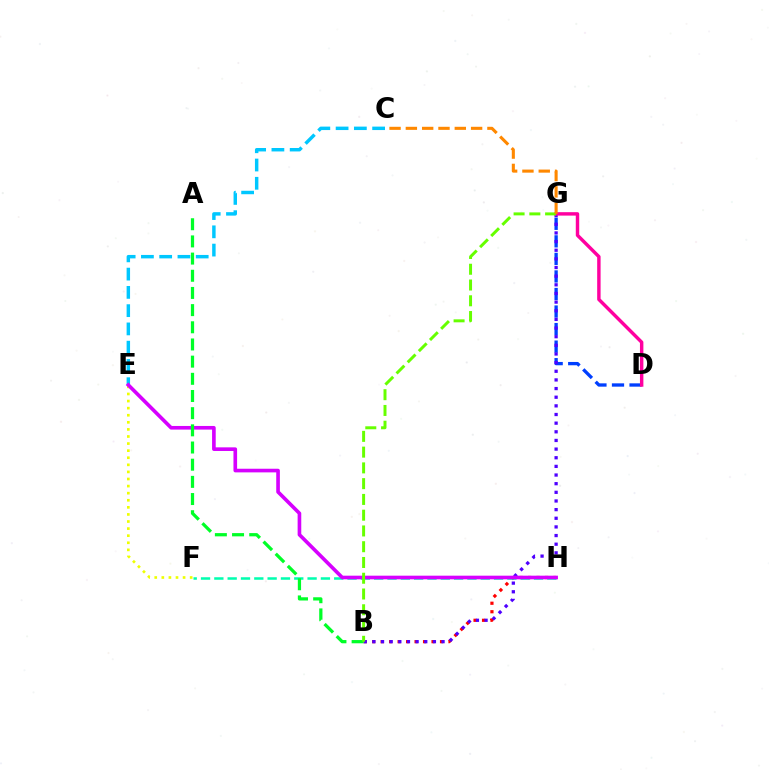{('B', 'H'): [{'color': '#ff0000', 'line_style': 'dotted', 'thickness': 2.3}], ('E', 'F'): [{'color': '#eeff00', 'line_style': 'dotted', 'thickness': 1.93}], ('D', 'G'): [{'color': '#003fff', 'line_style': 'dashed', 'thickness': 2.38}, {'color': '#ff00a0', 'line_style': 'solid', 'thickness': 2.47}], ('B', 'G'): [{'color': '#4f00ff', 'line_style': 'dotted', 'thickness': 2.35}, {'color': '#66ff00', 'line_style': 'dashed', 'thickness': 2.14}], ('F', 'H'): [{'color': '#00ffaf', 'line_style': 'dashed', 'thickness': 1.81}], ('C', 'E'): [{'color': '#00c7ff', 'line_style': 'dashed', 'thickness': 2.48}], ('E', 'H'): [{'color': '#d600ff', 'line_style': 'solid', 'thickness': 2.62}], ('A', 'B'): [{'color': '#00ff27', 'line_style': 'dashed', 'thickness': 2.33}], ('C', 'G'): [{'color': '#ff8800', 'line_style': 'dashed', 'thickness': 2.22}]}